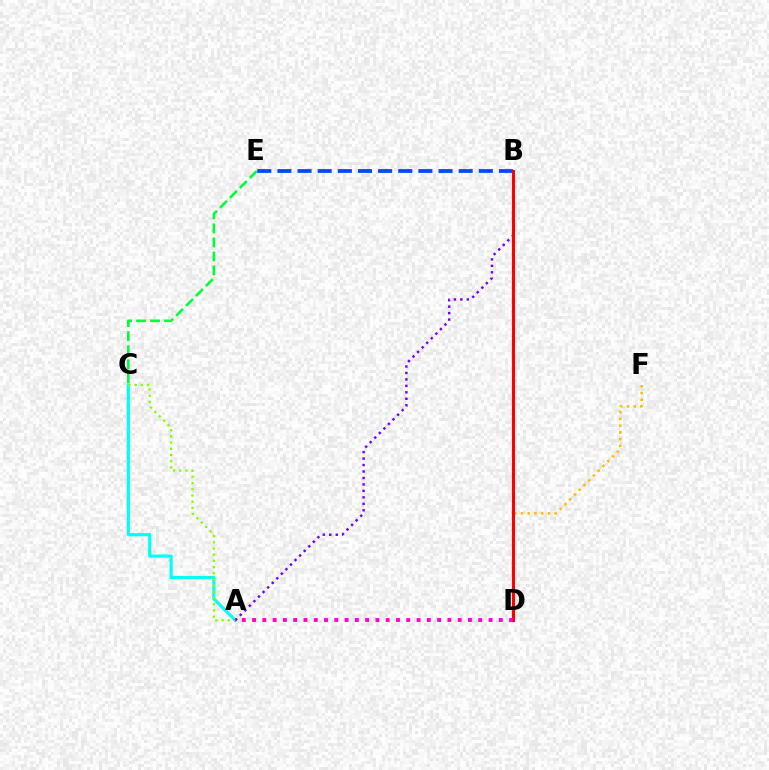{('A', 'C'): [{'color': '#00fff6', 'line_style': 'solid', 'thickness': 2.27}, {'color': '#84ff00', 'line_style': 'dotted', 'thickness': 1.68}], ('C', 'E'): [{'color': '#00ff39', 'line_style': 'dashed', 'thickness': 1.91}], ('D', 'F'): [{'color': '#ffbd00', 'line_style': 'dotted', 'thickness': 1.83}], ('B', 'E'): [{'color': '#004bff', 'line_style': 'dashed', 'thickness': 2.74}], ('A', 'B'): [{'color': '#7200ff', 'line_style': 'dotted', 'thickness': 1.76}], ('B', 'D'): [{'color': '#ff0000', 'line_style': 'solid', 'thickness': 2.27}], ('A', 'D'): [{'color': '#ff00cf', 'line_style': 'dotted', 'thickness': 2.79}]}